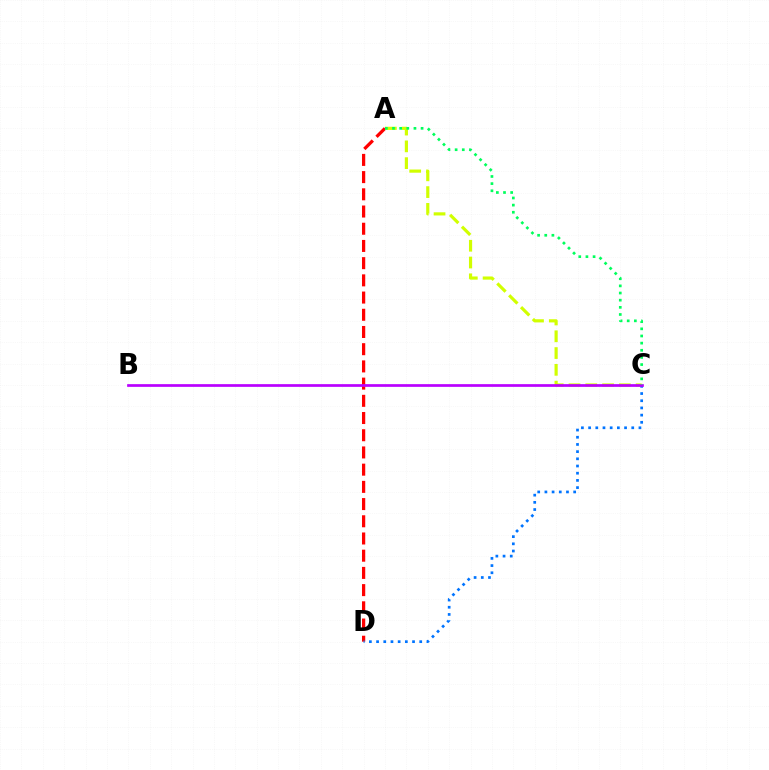{('A', 'D'): [{'color': '#ff0000', 'line_style': 'dashed', 'thickness': 2.34}], ('A', 'C'): [{'color': '#d1ff00', 'line_style': 'dashed', 'thickness': 2.28}, {'color': '#00ff5c', 'line_style': 'dotted', 'thickness': 1.94}], ('C', 'D'): [{'color': '#0074ff', 'line_style': 'dotted', 'thickness': 1.95}], ('B', 'C'): [{'color': '#b900ff', 'line_style': 'solid', 'thickness': 1.95}]}